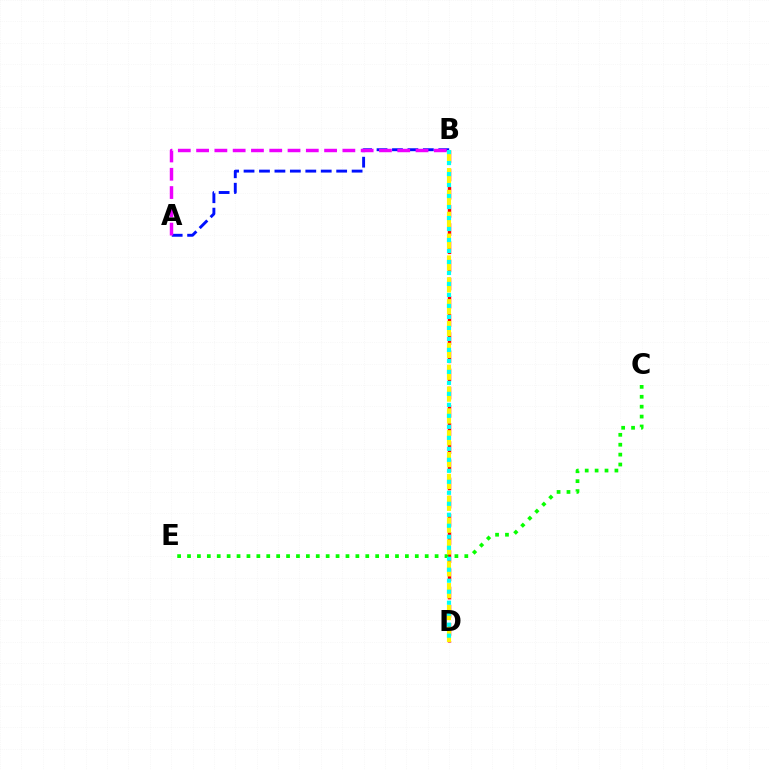{('B', 'D'): [{'color': '#ff0000', 'line_style': 'dashed', 'thickness': 2.47}, {'color': '#fcf500', 'line_style': 'dashed', 'thickness': 2.97}, {'color': '#00fff6', 'line_style': 'dotted', 'thickness': 2.99}], ('A', 'B'): [{'color': '#0010ff', 'line_style': 'dashed', 'thickness': 2.1}, {'color': '#ee00ff', 'line_style': 'dashed', 'thickness': 2.48}], ('C', 'E'): [{'color': '#08ff00', 'line_style': 'dotted', 'thickness': 2.69}]}